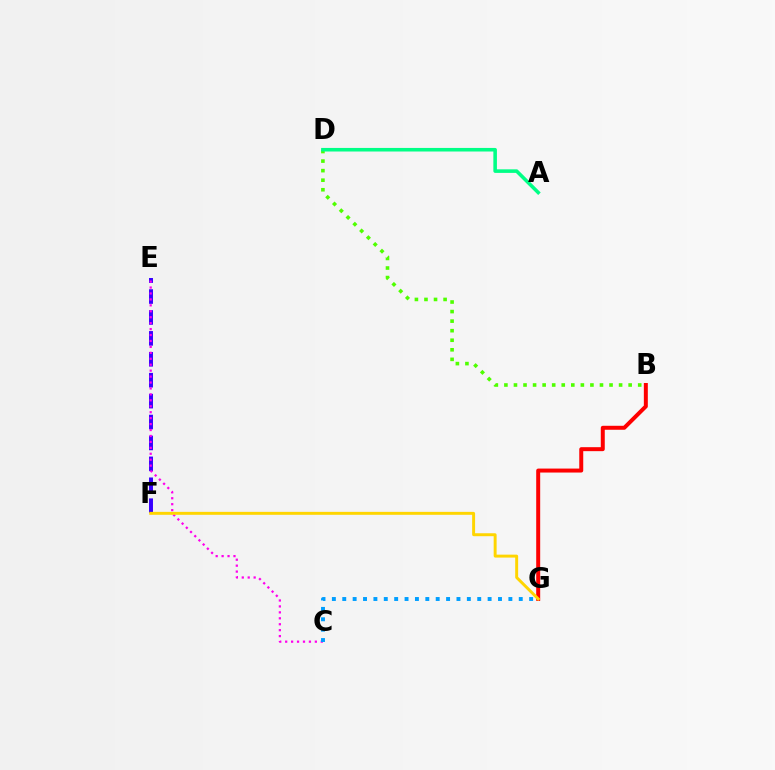{('E', 'F'): [{'color': '#3700ff', 'line_style': 'dashed', 'thickness': 2.84}], ('B', 'D'): [{'color': '#4fff00', 'line_style': 'dotted', 'thickness': 2.6}], ('B', 'G'): [{'color': '#ff0000', 'line_style': 'solid', 'thickness': 2.86}], ('C', 'E'): [{'color': '#ff00ed', 'line_style': 'dotted', 'thickness': 1.61}], ('F', 'G'): [{'color': '#ffd500', 'line_style': 'solid', 'thickness': 2.12}], ('A', 'D'): [{'color': '#00ff86', 'line_style': 'solid', 'thickness': 2.57}], ('C', 'G'): [{'color': '#009eff', 'line_style': 'dotted', 'thickness': 2.82}]}